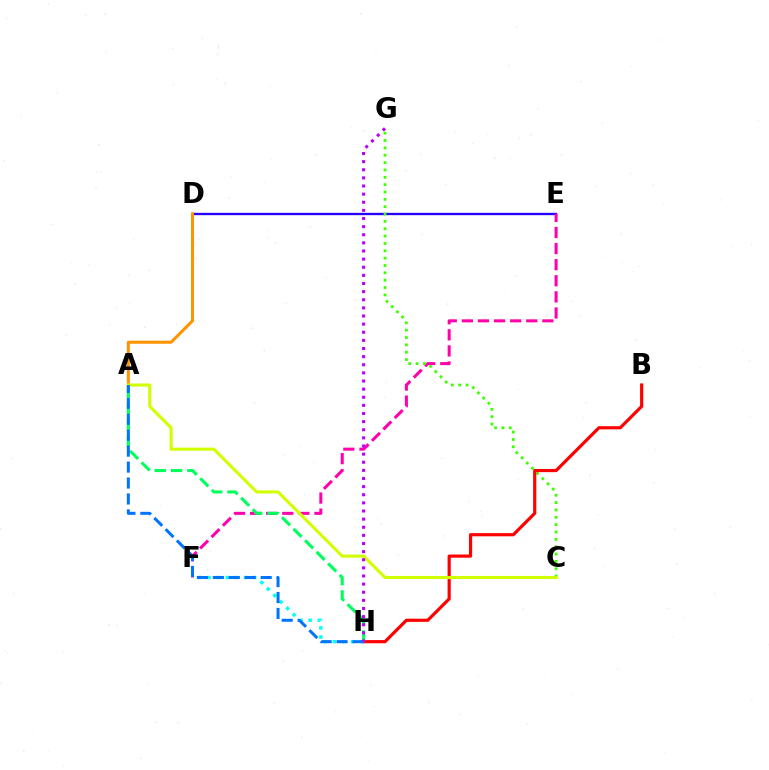{('D', 'E'): [{'color': '#2500ff', 'line_style': 'solid', 'thickness': 1.68}], ('A', 'D'): [{'color': '#ff9400', 'line_style': 'solid', 'thickness': 2.19}], ('E', 'F'): [{'color': '#ff00ac', 'line_style': 'dashed', 'thickness': 2.19}], ('C', 'G'): [{'color': '#3dff00', 'line_style': 'dotted', 'thickness': 2.0}], ('B', 'H'): [{'color': '#ff0000', 'line_style': 'solid', 'thickness': 2.29}], ('A', 'C'): [{'color': '#d1ff00', 'line_style': 'solid', 'thickness': 2.22}], ('F', 'H'): [{'color': '#00fff6', 'line_style': 'dotted', 'thickness': 2.48}], ('A', 'H'): [{'color': '#00ff5c', 'line_style': 'dashed', 'thickness': 2.22}, {'color': '#0074ff', 'line_style': 'dashed', 'thickness': 2.17}], ('G', 'H'): [{'color': '#b900ff', 'line_style': 'dotted', 'thickness': 2.21}]}